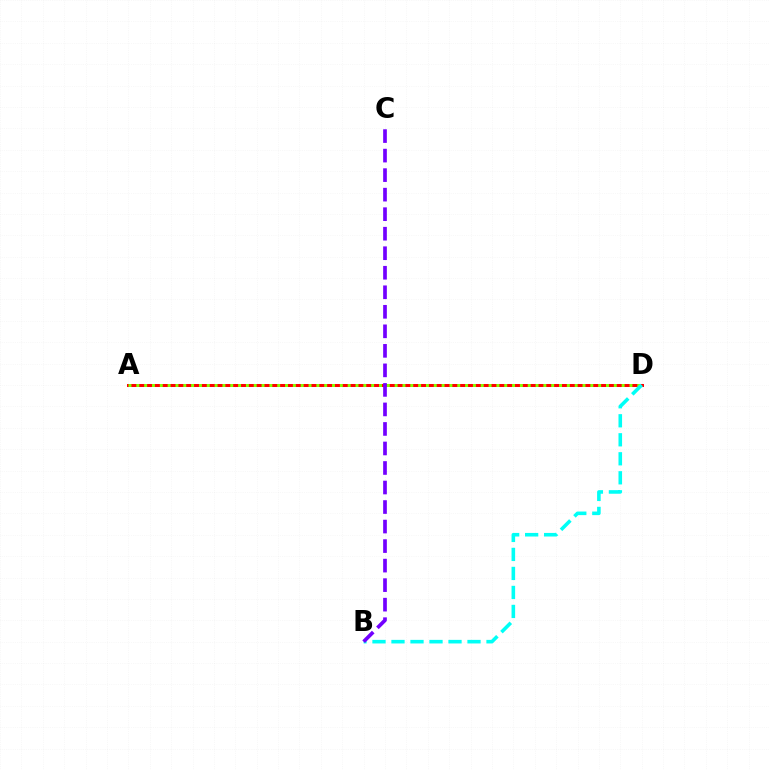{('A', 'D'): [{'color': '#ff0000', 'line_style': 'solid', 'thickness': 2.17}, {'color': '#84ff00', 'line_style': 'dotted', 'thickness': 2.13}], ('B', 'D'): [{'color': '#00fff6', 'line_style': 'dashed', 'thickness': 2.58}], ('B', 'C'): [{'color': '#7200ff', 'line_style': 'dashed', 'thickness': 2.65}]}